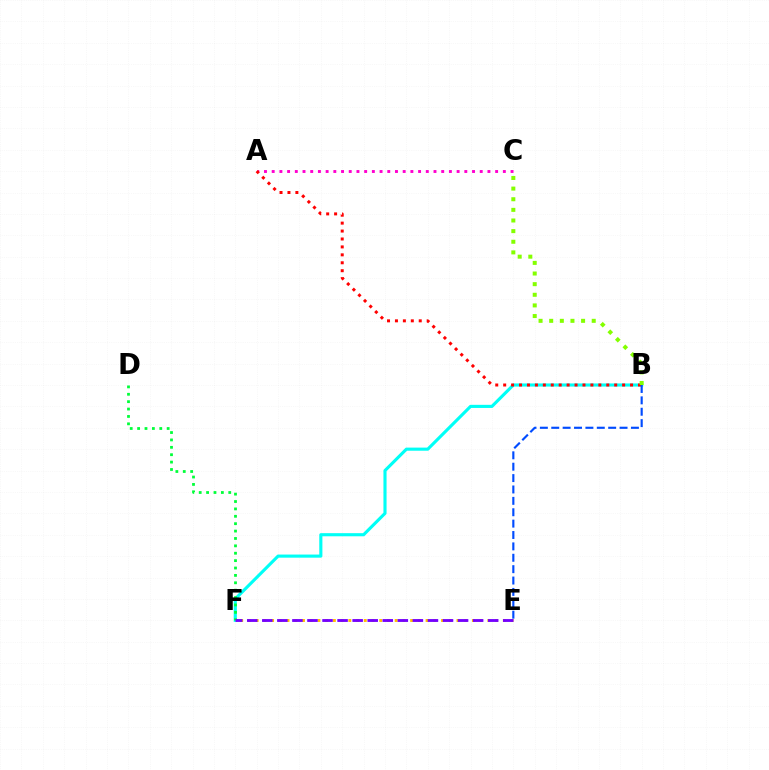{('B', 'F'): [{'color': '#00fff6', 'line_style': 'solid', 'thickness': 2.25}], ('A', 'C'): [{'color': '#ff00cf', 'line_style': 'dotted', 'thickness': 2.09}], ('A', 'B'): [{'color': '#ff0000', 'line_style': 'dotted', 'thickness': 2.15}], ('B', 'C'): [{'color': '#84ff00', 'line_style': 'dotted', 'thickness': 2.89}], ('E', 'F'): [{'color': '#ffbd00', 'line_style': 'dotted', 'thickness': 2.1}, {'color': '#7200ff', 'line_style': 'dashed', 'thickness': 2.05}], ('B', 'E'): [{'color': '#004bff', 'line_style': 'dashed', 'thickness': 1.55}], ('D', 'F'): [{'color': '#00ff39', 'line_style': 'dotted', 'thickness': 2.01}]}